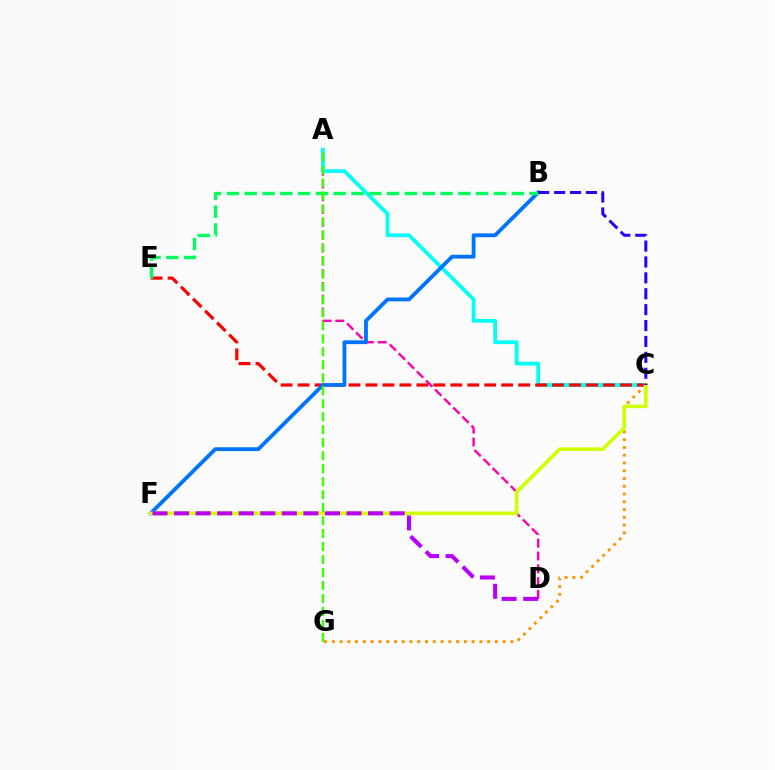{('A', 'D'): [{'color': '#ff00ac', 'line_style': 'dashed', 'thickness': 1.74}], ('A', 'C'): [{'color': '#00fff6', 'line_style': 'solid', 'thickness': 2.71}], ('C', 'E'): [{'color': '#ff0000', 'line_style': 'dashed', 'thickness': 2.31}], ('C', 'G'): [{'color': '#ff9400', 'line_style': 'dotted', 'thickness': 2.11}], ('B', 'F'): [{'color': '#0074ff', 'line_style': 'solid', 'thickness': 2.75}], ('B', 'E'): [{'color': '#00ff5c', 'line_style': 'dashed', 'thickness': 2.42}], ('C', 'F'): [{'color': '#d1ff00', 'line_style': 'solid', 'thickness': 2.6}], ('A', 'G'): [{'color': '#3dff00', 'line_style': 'dashed', 'thickness': 1.76}], ('B', 'C'): [{'color': '#2500ff', 'line_style': 'dashed', 'thickness': 2.16}], ('D', 'F'): [{'color': '#b900ff', 'line_style': 'dashed', 'thickness': 2.93}]}